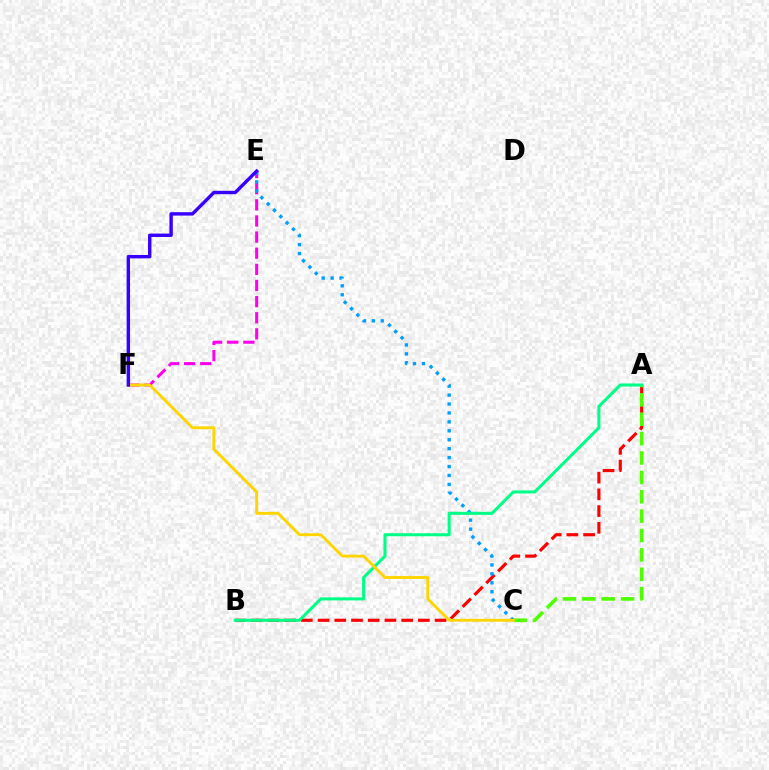{('E', 'F'): [{'color': '#ff00ed', 'line_style': 'dashed', 'thickness': 2.19}, {'color': '#3700ff', 'line_style': 'solid', 'thickness': 2.45}], ('A', 'B'): [{'color': '#ff0000', 'line_style': 'dashed', 'thickness': 2.27}, {'color': '#00ff86', 'line_style': 'solid', 'thickness': 2.2}], ('A', 'C'): [{'color': '#4fff00', 'line_style': 'dashed', 'thickness': 2.63}], ('C', 'E'): [{'color': '#009eff', 'line_style': 'dotted', 'thickness': 2.43}], ('C', 'F'): [{'color': '#ffd500', 'line_style': 'solid', 'thickness': 2.09}]}